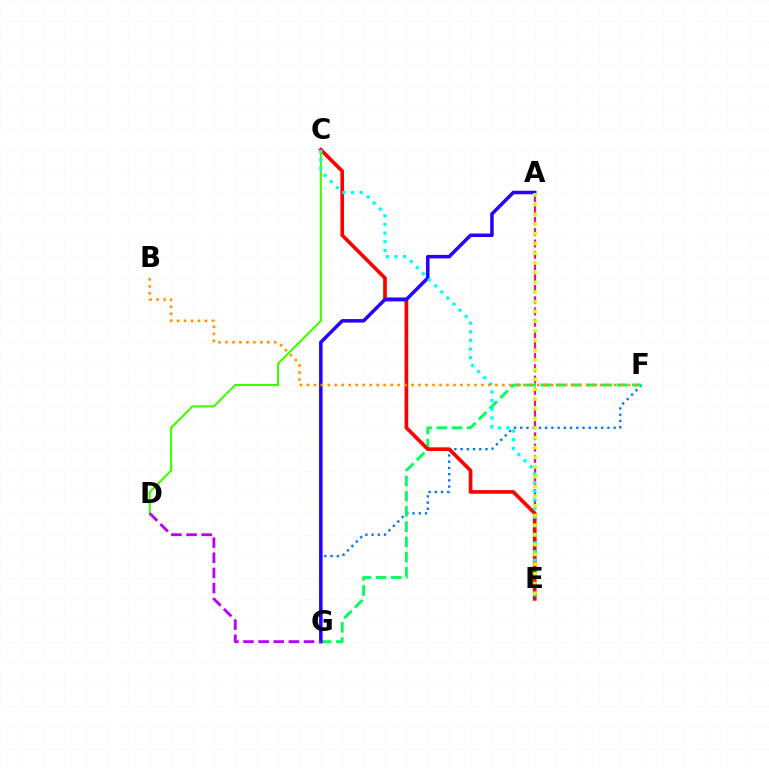{('F', 'G'): [{'color': '#0074ff', 'line_style': 'dotted', 'thickness': 1.69}, {'color': '#00ff5c', 'line_style': 'dashed', 'thickness': 2.07}], ('A', 'E'): [{'color': '#ff00ac', 'line_style': 'dashed', 'thickness': 1.54}, {'color': '#d1ff00', 'line_style': 'dotted', 'thickness': 2.64}], ('C', 'D'): [{'color': '#3dff00', 'line_style': 'solid', 'thickness': 1.51}], ('C', 'E'): [{'color': '#ff0000', 'line_style': 'solid', 'thickness': 2.64}, {'color': '#00fff6', 'line_style': 'dotted', 'thickness': 2.34}], ('A', 'G'): [{'color': '#2500ff', 'line_style': 'solid', 'thickness': 2.52}], ('B', 'F'): [{'color': '#ff9400', 'line_style': 'dotted', 'thickness': 1.9}], ('D', 'G'): [{'color': '#b900ff', 'line_style': 'dashed', 'thickness': 2.06}]}